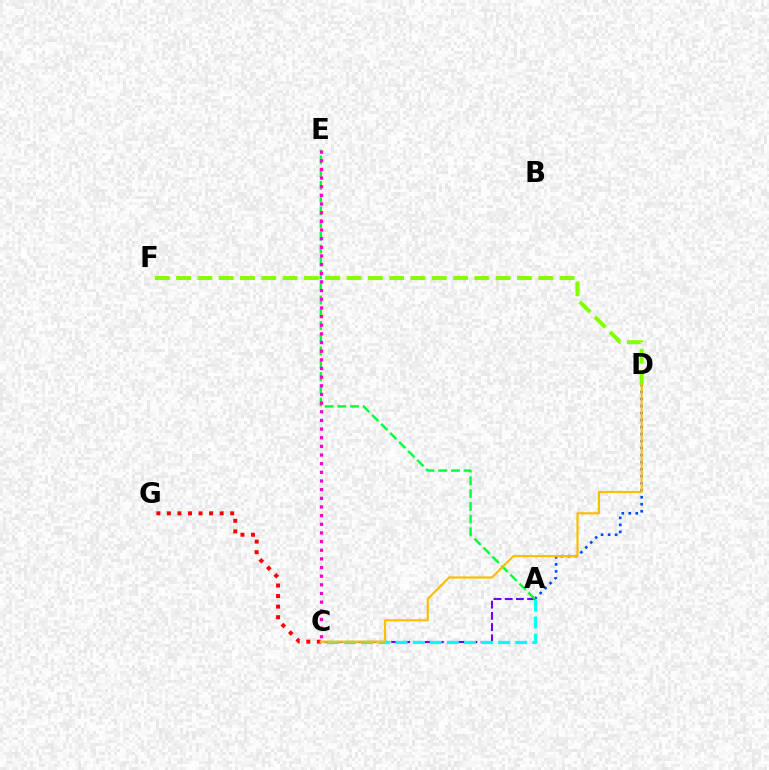{('A', 'C'): [{'color': '#7200ff', 'line_style': 'dashed', 'thickness': 1.52}, {'color': '#00fff6', 'line_style': 'dashed', 'thickness': 2.32}], ('A', 'D'): [{'color': '#004bff', 'line_style': 'dotted', 'thickness': 1.9}], ('A', 'E'): [{'color': '#00ff39', 'line_style': 'dashed', 'thickness': 1.73}], ('C', 'G'): [{'color': '#ff0000', 'line_style': 'dotted', 'thickness': 2.87}], ('D', 'F'): [{'color': '#84ff00', 'line_style': 'dashed', 'thickness': 2.89}], ('C', 'E'): [{'color': '#ff00cf', 'line_style': 'dotted', 'thickness': 2.35}], ('C', 'D'): [{'color': '#ffbd00', 'line_style': 'solid', 'thickness': 1.56}]}